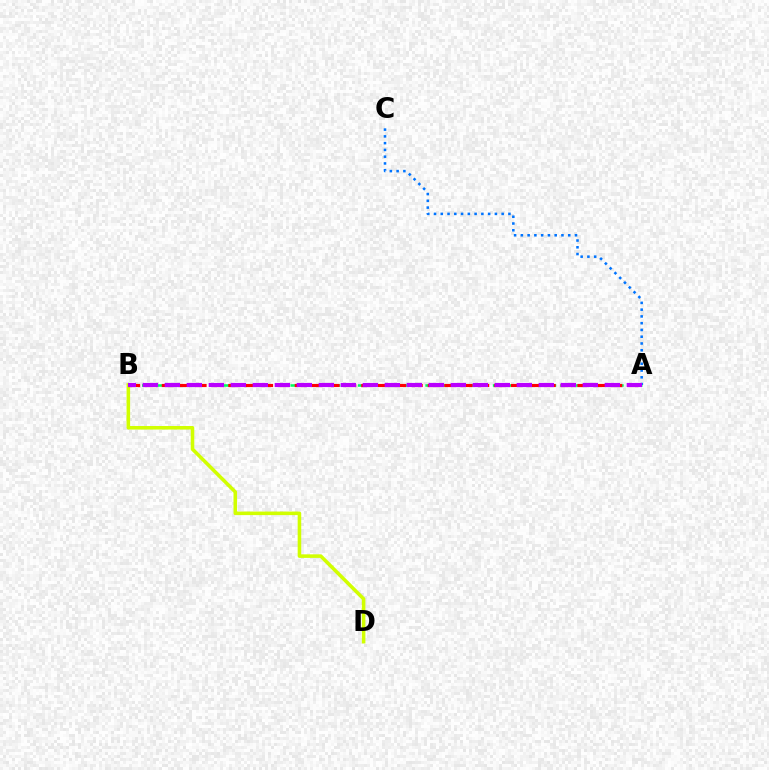{('B', 'D'): [{'color': '#d1ff00', 'line_style': 'solid', 'thickness': 2.56}], ('A', 'B'): [{'color': '#00ff5c', 'line_style': 'dashed', 'thickness': 1.83}, {'color': '#ff0000', 'line_style': 'dashed', 'thickness': 2.26}, {'color': '#b900ff', 'line_style': 'dashed', 'thickness': 2.99}], ('A', 'C'): [{'color': '#0074ff', 'line_style': 'dotted', 'thickness': 1.84}]}